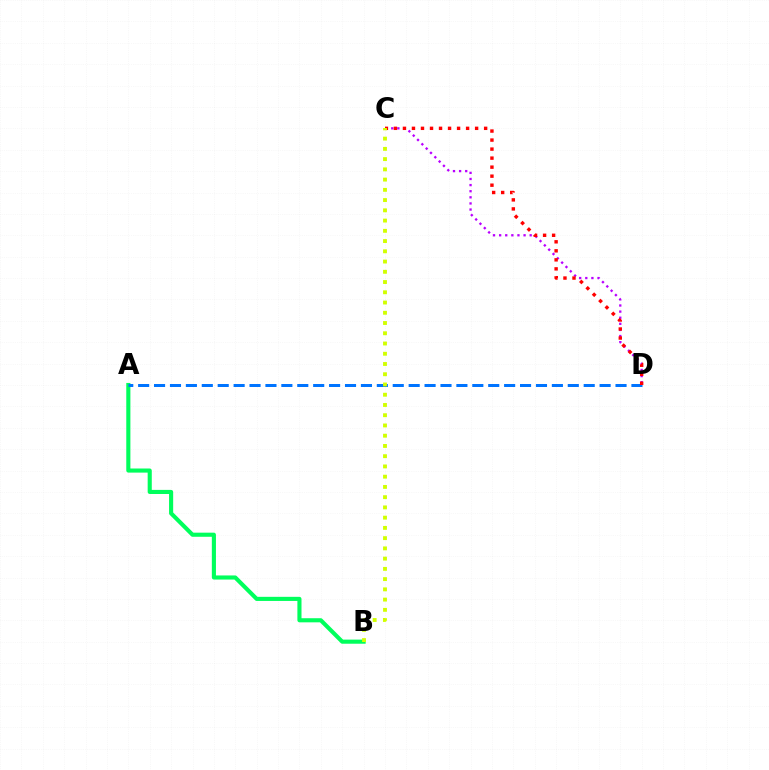{('A', 'B'): [{'color': '#00ff5c', 'line_style': 'solid', 'thickness': 2.96}], ('A', 'D'): [{'color': '#0074ff', 'line_style': 'dashed', 'thickness': 2.16}], ('C', 'D'): [{'color': '#b900ff', 'line_style': 'dotted', 'thickness': 1.66}, {'color': '#ff0000', 'line_style': 'dotted', 'thickness': 2.45}], ('B', 'C'): [{'color': '#d1ff00', 'line_style': 'dotted', 'thickness': 2.78}]}